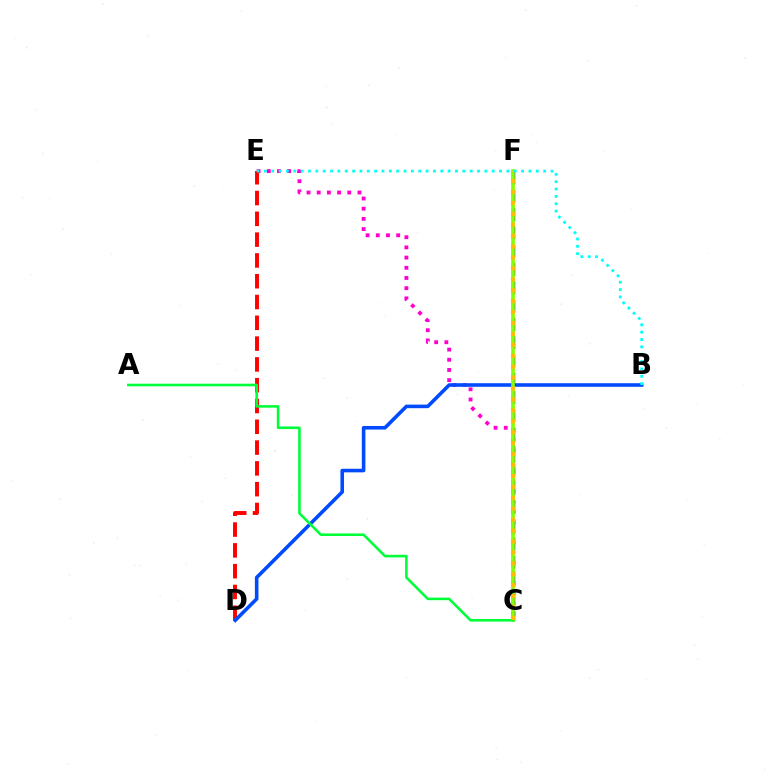{('C', 'E'): [{'color': '#ff00cf', 'line_style': 'dotted', 'thickness': 2.77}], ('D', 'E'): [{'color': '#ff0000', 'line_style': 'dashed', 'thickness': 2.83}], ('C', 'F'): [{'color': '#7200ff', 'line_style': 'dashed', 'thickness': 2.49}, {'color': '#84ff00', 'line_style': 'solid', 'thickness': 2.61}, {'color': '#ffbd00', 'line_style': 'dotted', 'thickness': 2.97}], ('B', 'D'): [{'color': '#004bff', 'line_style': 'solid', 'thickness': 2.58}], ('A', 'C'): [{'color': '#00ff39', 'line_style': 'solid', 'thickness': 1.86}], ('B', 'E'): [{'color': '#00fff6', 'line_style': 'dotted', 'thickness': 2.0}]}